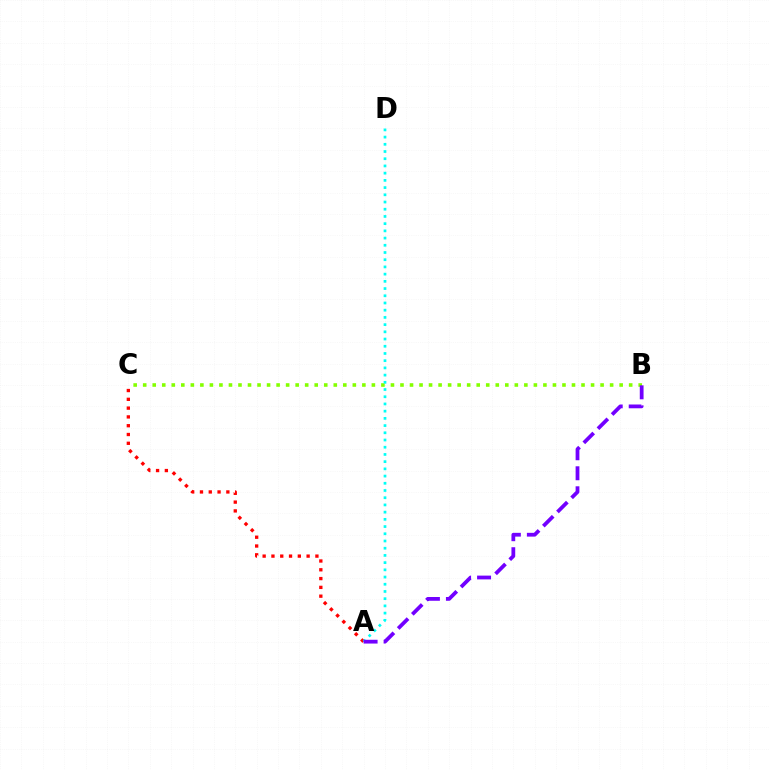{('A', 'C'): [{'color': '#ff0000', 'line_style': 'dotted', 'thickness': 2.39}], ('B', 'C'): [{'color': '#84ff00', 'line_style': 'dotted', 'thickness': 2.59}], ('A', 'D'): [{'color': '#00fff6', 'line_style': 'dotted', 'thickness': 1.96}], ('A', 'B'): [{'color': '#7200ff', 'line_style': 'dashed', 'thickness': 2.72}]}